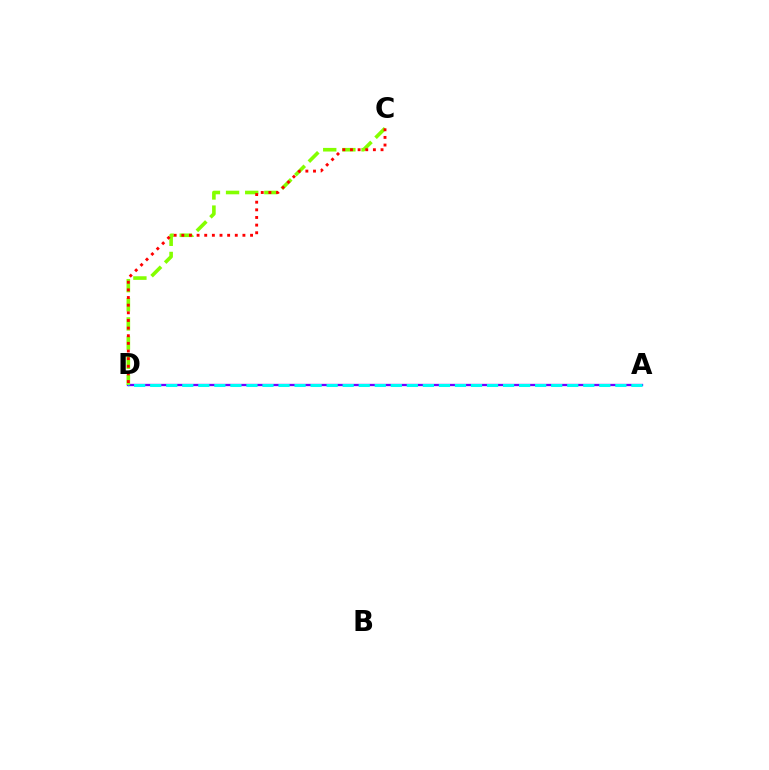{('A', 'D'): [{'color': '#7200ff', 'line_style': 'solid', 'thickness': 1.67}, {'color': '#00fff6', 'line_style': 'dashed', 'thickness': 2.18}], ('C', 'D'): [{'color': '#84ff00', 'line_style': 'dashed', 'thickness': 2.6}, {'color': '#ff0000', 'line_style': 'dotted', 'thickness': 2.08}]}